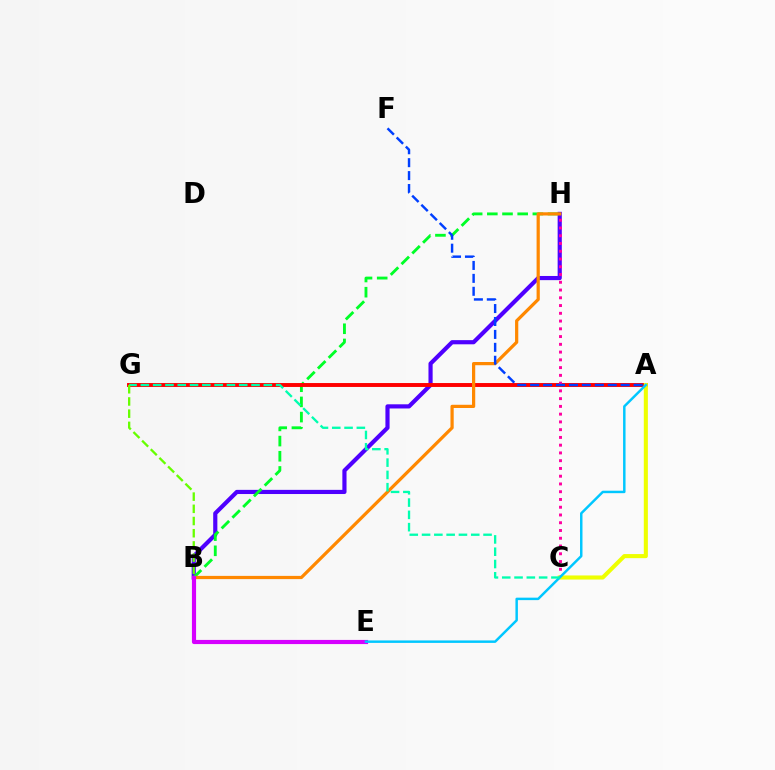{('B', 'H'): [{'color': '#4f00ff', 'line_style': 'solid', 'thickness': 3.0}, {'color': '#00ff27', 'line_style': 'dashed', 'thickness': 2.06}, {'color': '#ff8800', 'line_style': 'solid', 'thickness': 2.32}], ('A', 'G'): [{'color': '#ff0000', 'line_style': 'solid', 'thickness': 2.82}], ('C', 'H'): [{'color': '#ff00a0', 'line_style': 'dotted', 'thickness': 2.11}], ('A', 'C'): [{'color': '#eeff00', 'line_style': 'solid', 'thickness': 2.94}], ('A', 'F'): [{'color': '#003fff', 'line_style': 'dashed', 'thickness': 1.76}], ('B', 'E'): [{'color': '#d600ff', 'line_style': 'solid', 'thickness': 2.99}], ('A', 'E'): [{'color': '#00c7ff', 'line_style': 'solid', 'thickness': 1.77}], ('C', 'G'): [{'color': '#00ffaf', 'line_style': 'dashed', 'thickness': 1.67}], ('B', 'G'): [{'color': '#66ff00', 'line_style': 'dashed', 'thickness': 1.66}]}